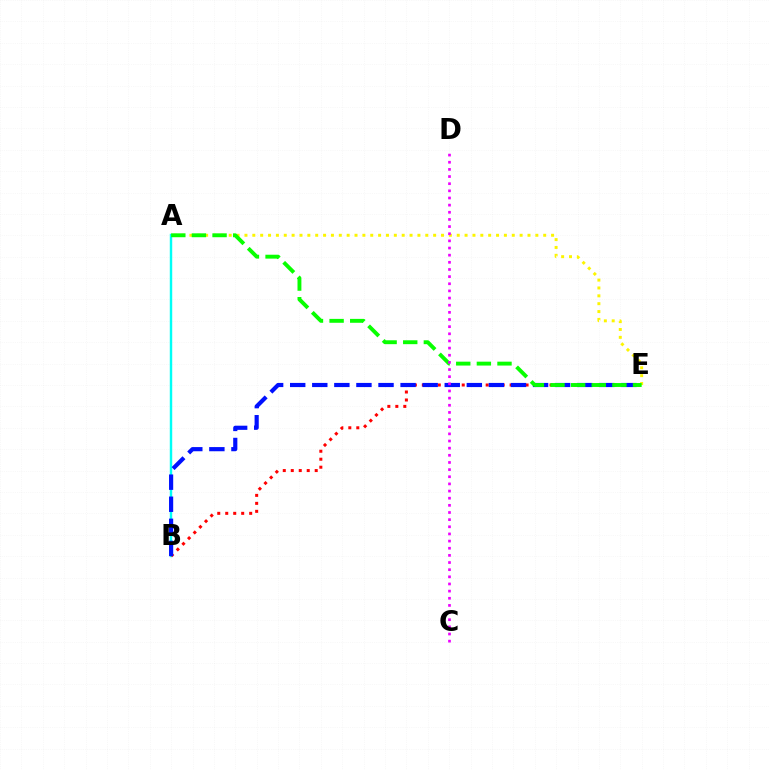{('A', 'B'): [{'color': '#00fff6', 'line_style': 'solid', 'thickness': 1.75}], ('A', 'E'): [{'color': '#fcf500', 'line_style': 'dotted', 'thickness': 2.14}, {'color': '#08ff00', 'line_style': 'dashed', 'thickness': 2.8}], ('B', 'E'): [{'color': '#ff0000', 'line_style': 'dotted', 'thickness': 2.17}, {'color': '#0010ff', 'line_style': 'dashed', 'thickness': 3.0}], ('C', 'D'): [{'color': '#ee00ff', 'line_style': 'dotted', 'thickness': 1.94}]}